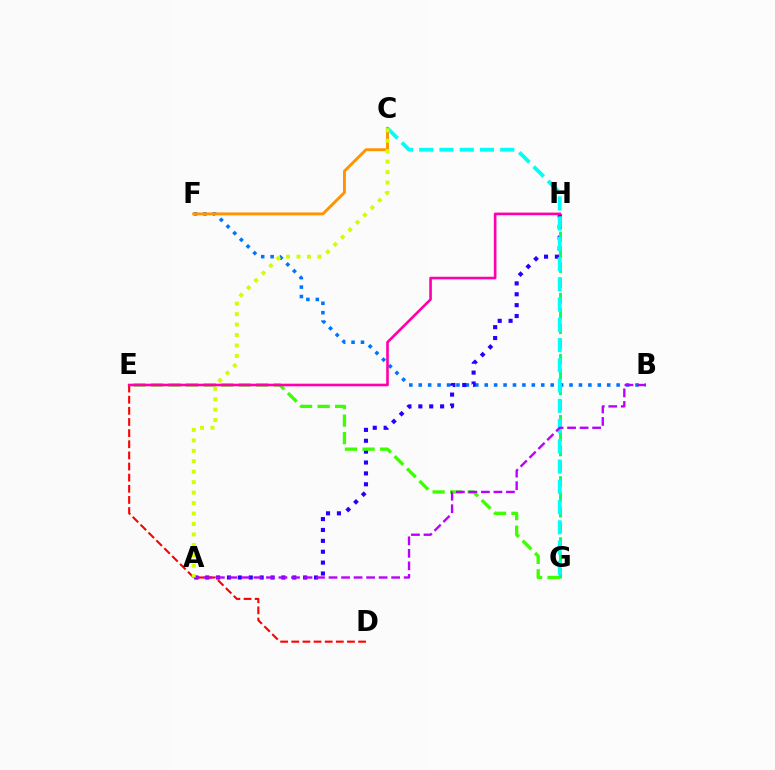{('B', 'F'): [{'color': '#0074ff', 'line_style': 'dotted', 'thickness': 2.56}], ('A', 'H'): [{'color': '#2500ff', 'line_style': 'dotted', 'thickness': 2.96}], ('D', 'E'): [{'color': '#ff0000', 'line_style': 'dashed', 'thickness': 1.51}], ('C', 'F'): [{'color': '#ff9400', 'line_style': 'solid', 'thickness': 2.1}], ('E', 'G'): [{'color': '#3dff00', 'line_style': 'dashed', 'thickness': 2.38}], ('G', 'H'): [{'color': '#00ff5c', 'line_style': 'dashed', 'thickness': 2.08}], ('C', 'G'): [{'color': '#00fff6', 'line_style': 'dashed', 'thickness': 2.75}], ('A', 'B'): [{'color': '#b900ff', 'line_style': 'dashed', 'thickness': 1.7}], ('E', 'H'): [{'color': '#ff00ac', 'line_style': 'solid', 'thickness': 1.89}], ('A', 'C'): [{'color': '#d1ff00', 'line_style': 'dotted', 'thickness': 2.84}]}